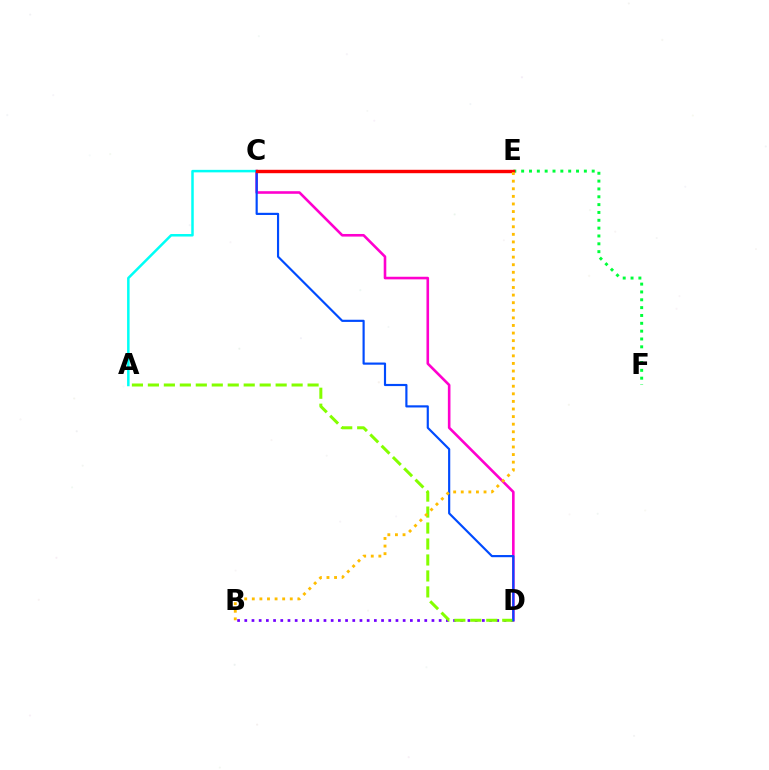{('E', 'F'): [{'color': '#00ff39', 'line_style': 'dotted', 'thickness': 2.13}], ('B', 'D'): [{'color': '#7200ff', 'line_style': 'dotted', 'thickness': 1.96}], ('C', 'D'): [{'color': '#ff00cf', 'line_style': 'solid', 'thickness': 1.88}, {'color': '#004bff', 'line_style': 'solid', 'thickness': 1.56}], ('A', 'C'): [{'color': '#00fff6', 'line_style': 'solid', 'thickness': 1.81}], ('A', 'D'): [{'color': '#84ff00', 'line_style': 'dashed', 'thickness': 2.17}], ('C', 'E'): [{'color': '#ff0000', 'line_style': 'solid', 'thickness': 2.45}], ('B', 'E'): [{'color': '#ffbd00', 'line_style': 'dotted', 'thickness': 2.06}]}